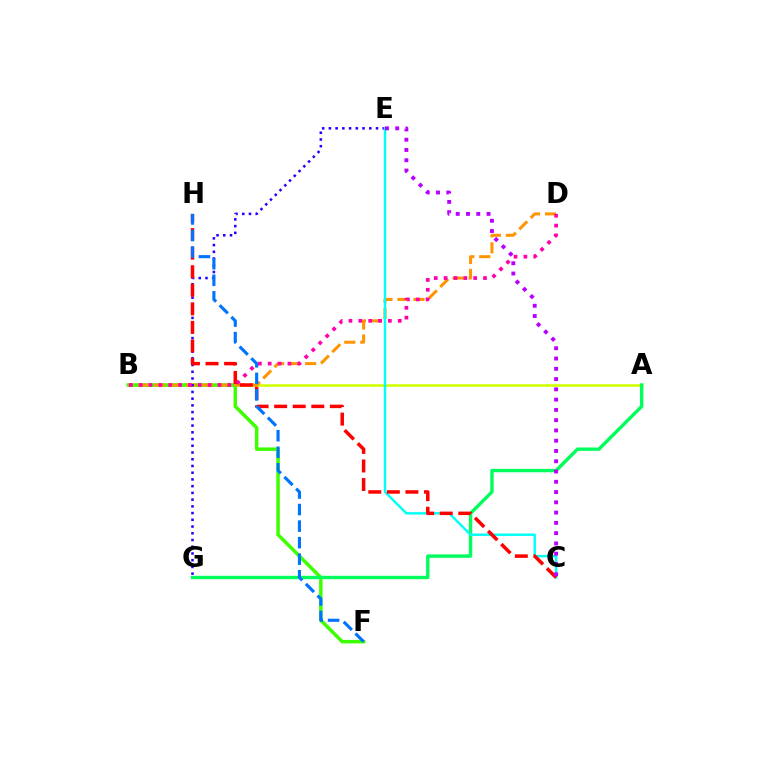{('A', 'B'): [{'color': '#d1ff00', 'line_style': 'solid', 'thickness': 1.85}], ('B', 'F'): [{'color': '#3dff00', 'line_style': 'solid', 'thickness': 2.5}], ('A', 'G'): [{'color': '#00ff5c', 'line_style': 'solid', 'thickness': 2.44}], ('B', 'D'): [{'color': '#ff9400', 'line_style': 'dashed', 'thickness': 2.17}, {'color': '#ff00ac', 'line_style': 'dotted', 'thickness': 2.68}], ('E', 'G'): [{'color': '#2500ff', 'line_style': 'dotted', 'thickness': 1.83}], ('C', 'E'): [{'color': '#00fff6', 'line_style': 'solid', 'thickness': 1.74}, {'color': '#b900ff', 'line_style': 'dotted', 'thickness': 2.79}], ('C', 'H'): [{'color': '#ff0000', 'line_style': 'dashed', 'thickness': 2.52}], ('F', 'H'): [{'color': '#0074ff', 'line_style': 'dashed', 'thickness': 2.25}]}